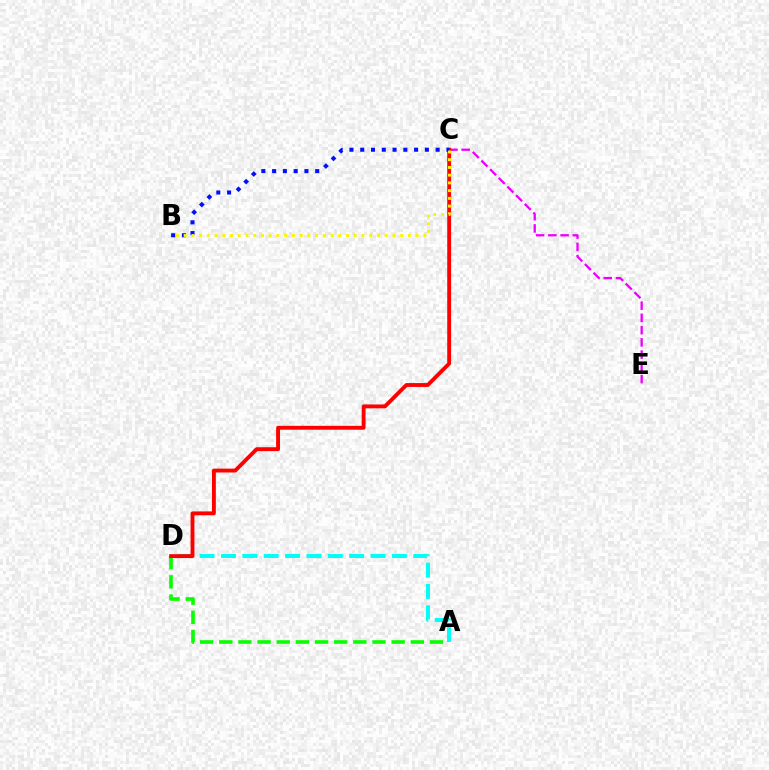{('C', 'E'): [{'color': '#ee00ff', 'line_style': 'dashed', 'thickness': 1.66}], ('A', 'D'): [{'color': '#08ff00', 'line_style': 'dashed', 'thickness': 2.6}, {'color': '#00fff6', 'line_style': 'dashed', 'thickness': 2.9}], ('C', 'D'): [{'color': '#ff0000', 'line_style': 'solid', 'thickness': 2.79}], ('B', 'C'): [{'color': '#0010ff', 'line_style': 'dotted', 'thickness': 2.93}, {'color': '#fcf500', 'line_style': 'dotted', 'thickness': 2.1}]}